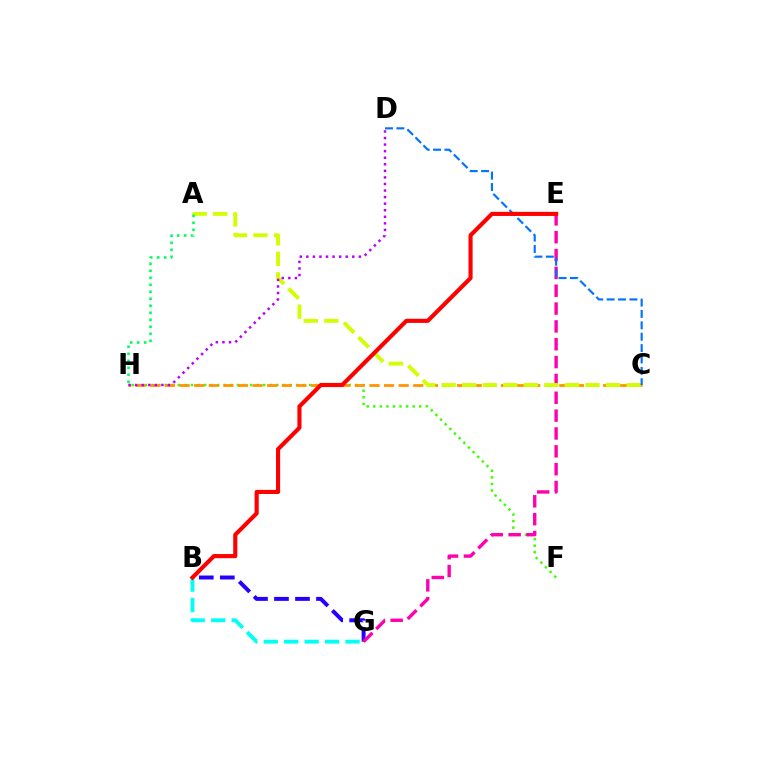{('F', 'H'): [{'color': '#3dff00', 'line_style': 'dotted', 'thickness': 1.79}], ('B', 'G'): [{'color': '#2500ff', 'line_style': 'dashed', 'thickness': 2.85}, {'color': '#00fff6', 'line_style': 'dashed', 'thickness': 2.78}], ('E', 'G'): [{'color': '#ff00ac', 'line_style': 'dashed', 'thickness': 2.42}], ('C', 'H'): [{'color': '#ff9400', 'line_style': 'dashed', 'thickness': 1.98}], ('A', 'C'): [{'color': '#d1ff00', 'line_style': 'dashed', 'thickness': 2.79}], ('C', 'D'): [{'color': '#0074ff', 'line_style': 'dashed', 'thickness': 1.55}], ('A', 'H'): [{'color': '#00ff5c', 'line_style': 'dotted', 'thickness': 1.9}], ('B', 'E'): [{'color': '#ff0000', 'line_style': 'solid', 'thickness': 2.96}], ('D', 'H'): [{'color': '#b900ff', 'line_style': 'dotted', 'thickness': 1.78}]}